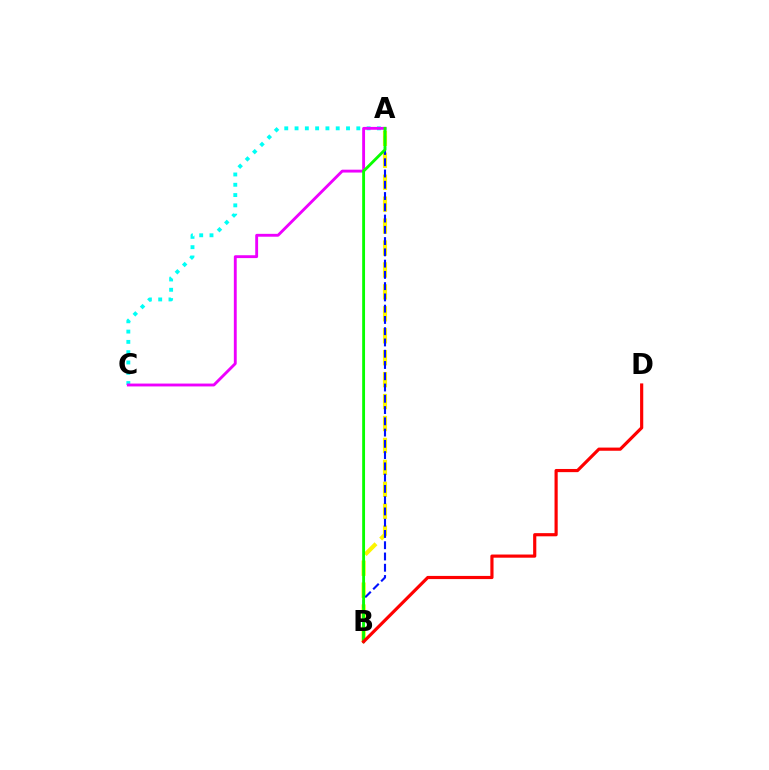{('A', 'B'): [{'color': '#fcf500', 'line_style': 'dashed', 'thickness': 2.98}, {'color': '#0010ff', 'line_style': 'dashed', 'thickness': 1.53}, {'color': '#08ff00', 'line_style': 'solid', 'thickness': 2.06}], ('A', 'C'): [{'color': '#00fff6', 'line_style': 'dotted', 'thickness': 2.8}, {'color': '#ee00ff', 'line_style': 'solid', 'thickness': 2.06}], ('B', 'D'): [{'color': '#ff0000', 'line_style': 'solid', 'thickness': 2.28}]}